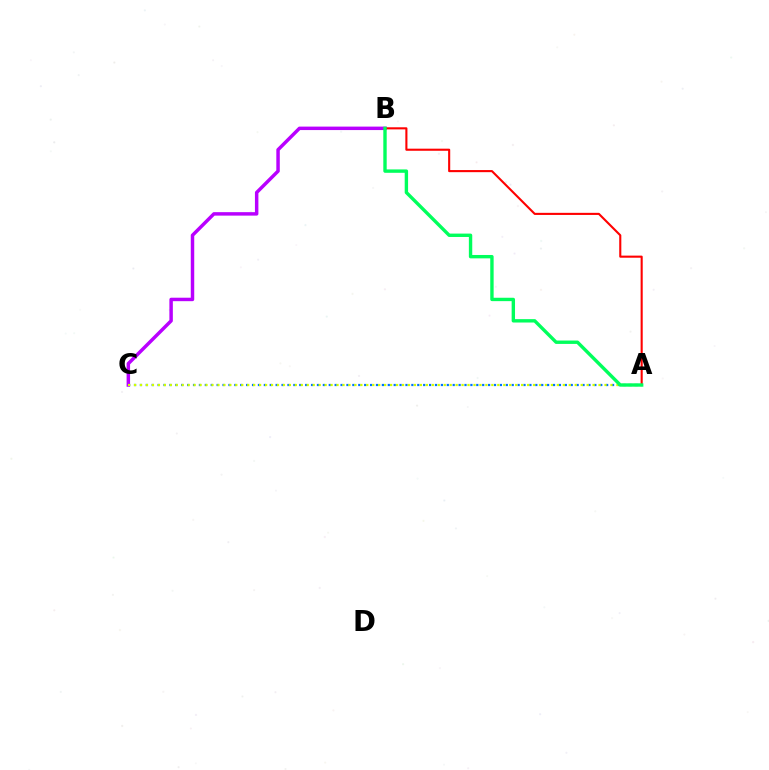{('B', 'C'): [{'color': '#b900ff', 'line_style': 'solid', 'thickness': 2.49}], ('A', 'C'): [{'color': '#0074ff', 'line_style': 'dotted', 'thickness': 1.6}, {'color': '#d1ff00', 'line_style': 'dotted', 'thickness': 1.62}], ('A', 'B'): [{'color': '#ff0000', 'line_style': 'solid', 'thickness': 1.51}, {'color': '#00ff5c', 'line_style': 'solid', 'thickness': 2.44}]}